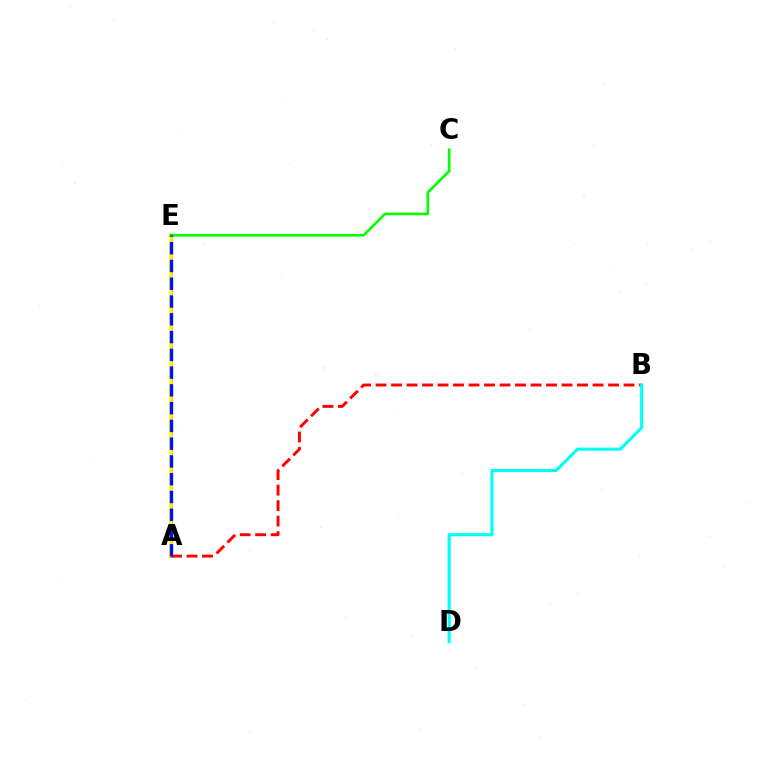{('A', 'E'): [{'color': '#ee00ff', 'line_style': 'solid', 'thickness': 2.07}, {'color': '#fcf500', 'line_style': 'solid', 'thickness': 2.59}, {'color': '#0010ff', 'line_style': 'dashed', 'thickness': 2.41}], ('A', 'B'): [{'color': '#ff0000', 'line_style': 'dashed', 'thickness': 2.11}], ('C', 'E'): [{'color': '#08ff00', 'line_style': 'solid', 'thickness': 1.91}], ('B', 'D'): [{'color': '#00fff6', 'line_style': 'solid', 'thickness': 2.23}]}